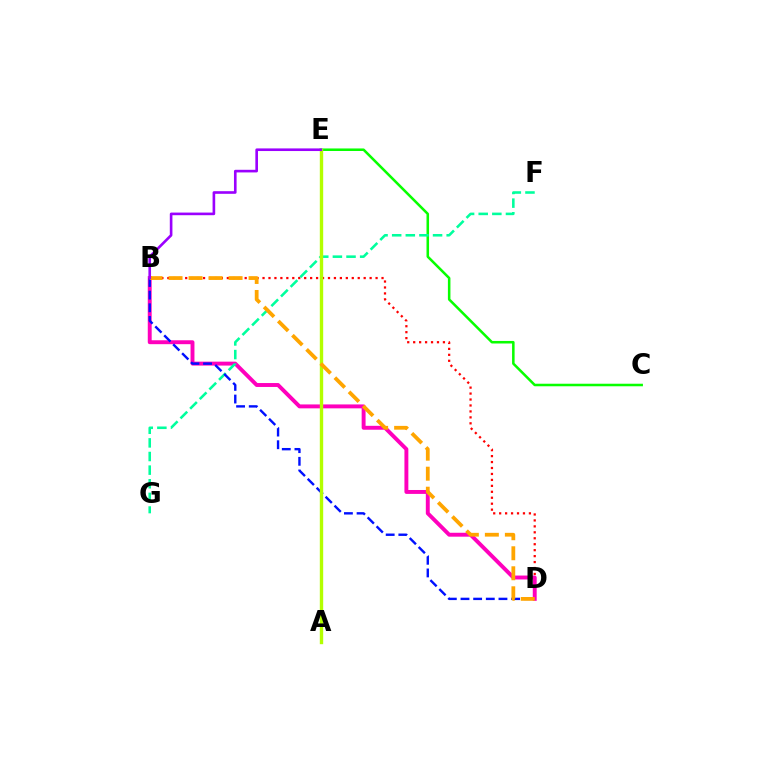{('C', 'E'): [{'color': '#08ff00', 'line_style': 'solid', 'thickness': 1.83}], ('A', 'E'): [{'color': '#00b5ff', 'line_style': 'dotted', 'thickness': 2.0}, {'color': '#b3ff00', 'line_style': 'solid', 'thickness': 2.43}], ('B', 'D'): [{'color': '#ff0000', 'line_style': 'dotted', 'thickness': 1.62}, {'color': '#ff00bd', 'line_style': 'solid', 'thickness': 2.82}, {'color': '#0010ff', 'line_style': 'dashed', 'thickness': 1.72}, {'color': '#ffa500', 'line_style': 'dashed', 'thickness': 2.72}], ('F', 'G'): [{'color': '#00ff9d', 'line_style': 'dashed', 'thickness': 1.85}], ('B', 'E'): [{'color': '#9b00ff', 'line_style': 'solid', 'thickness': 1.89}]}